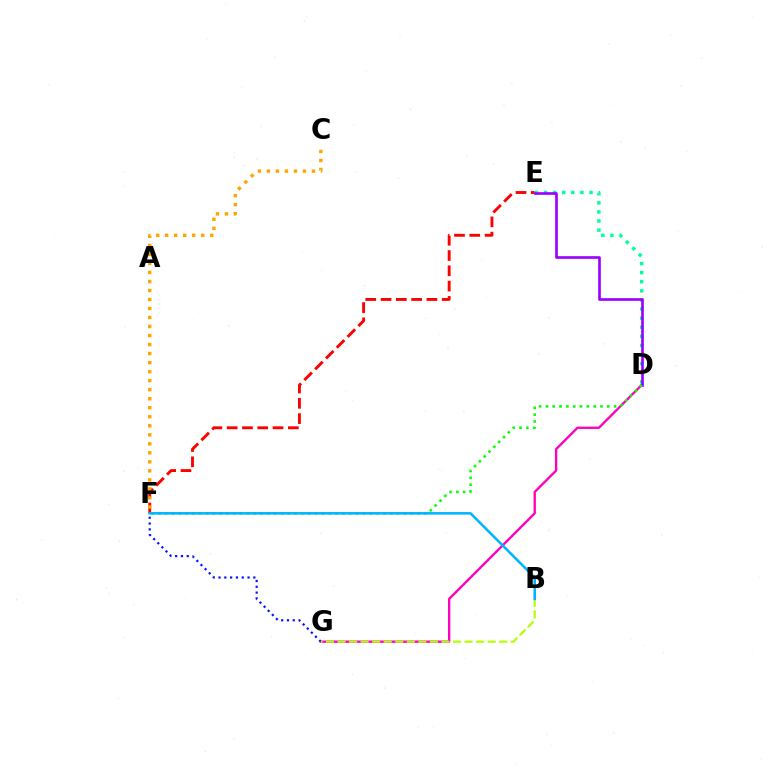{('E', 'F'): [{'color': '#ff0000', 'line_style': 'dashed', 'thickness': 2.08}], ('D', 'G'): [{'color': '#ff00bd', 'line_style': 'solid', 'thickness': 1.68}], ('F', 'G'): [{'color': '#0010ff', 'line_style': 'dotted', 'thickness': 1.58}], ('C', 'F'): [{'color': '#ffa500', 'line_style': 'dotted', 'thickness': 2.45}], ('D', 'E'): [{'color': '#00ff9d', 'line_style': 'dotted', 'thickness': 2.47}, {'color': '#9b00ff', 'line_style': 'solid', 'thickness': 1.91}], ('D', 'F'): [{'color': '#08ff00', 'line_style': 'dotted', 'thickness': 1.85}], ('B', 'G'): [{'color': '#b3ff00', 'line_style': 'dashed', 'thickness': 1.57}], ('B', 'F'): [{'color': '#00b5ff', 'line_style': 'solid', 'thickness': 1.82}]}